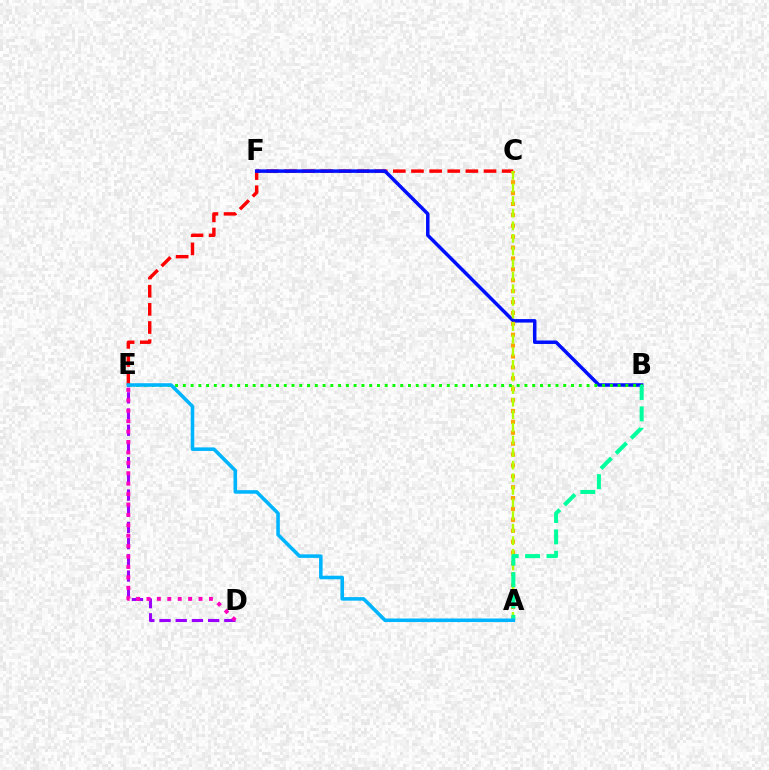{('C', 'E'): [{'color': '#ff0000', 'line_style': 'dashed', 'thickness': 2.46}], ('B', 'F'): [{'color': '#0010ff', 'line_style': 'solid', 'thickness': 2.51}], ('A', 'C'): [{'color': '#ffa500', 'line_style': 'dotted', 'thickness': 2.96}, {'color': '#b3ff00', 'line_style': 'dashed', 'thickness': 1.71}], ('B', 'E'): [{'color': '#08ff00', 'line_style': 'dotted', 'thickness': 2.11}], ('D', 'E'): [{'color': '#9b00ff', 'line_style': 'dashed', 'thickness': 2.2}, {'color': '#ff00bd', 'line_style': 'dotted', 'thickness': 2.83}], ('A', 'B'): [{'color': '#00ff9d', 'line_style': 'dashed', 'thickness': 2.9}], ('A', 'E'): [{'color': '#00b5ff', 'line_style': 'solid', 'thickness': 2.56}]}